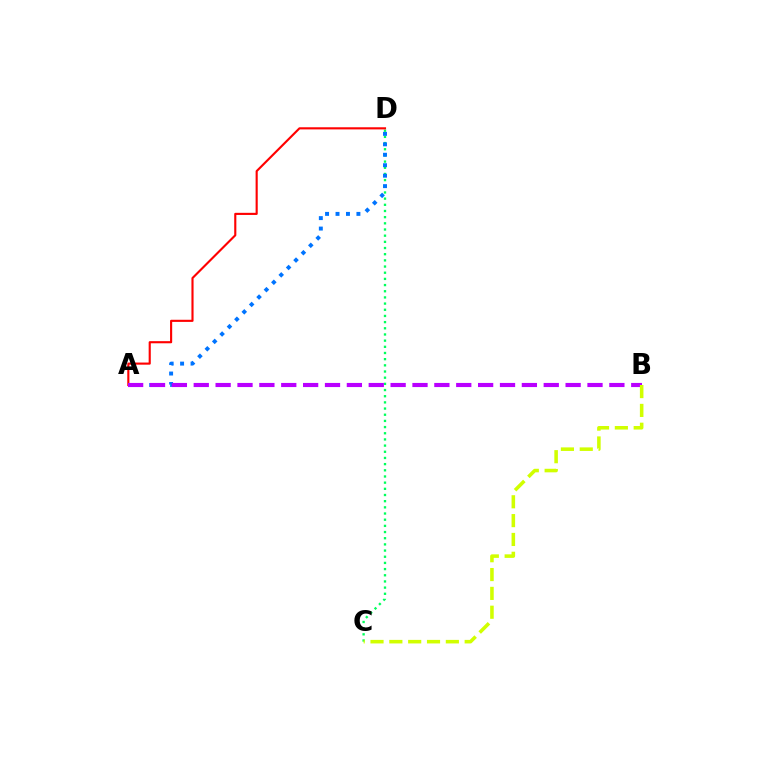{('C', 'D'): [{'color': '#00ff5c', 'line_style': 'dotted', 'thickness': 1.68}], ('A', 'D'): [{'color': '#ff0000', 'line_style': 'solid', 'thickness': 1.53}, {'color': '#0074ff', 'line_style': 'dotted', 'thickness': 2.84}], ('A', 'B'): [{'color': '#b900ff', 'line_style': 'dashed', 'thickness': 2.97}], ('B', 'C'): [{'color': '#d1ff00', 'line_style': 'dashed', 'thickness': 2.56}]}